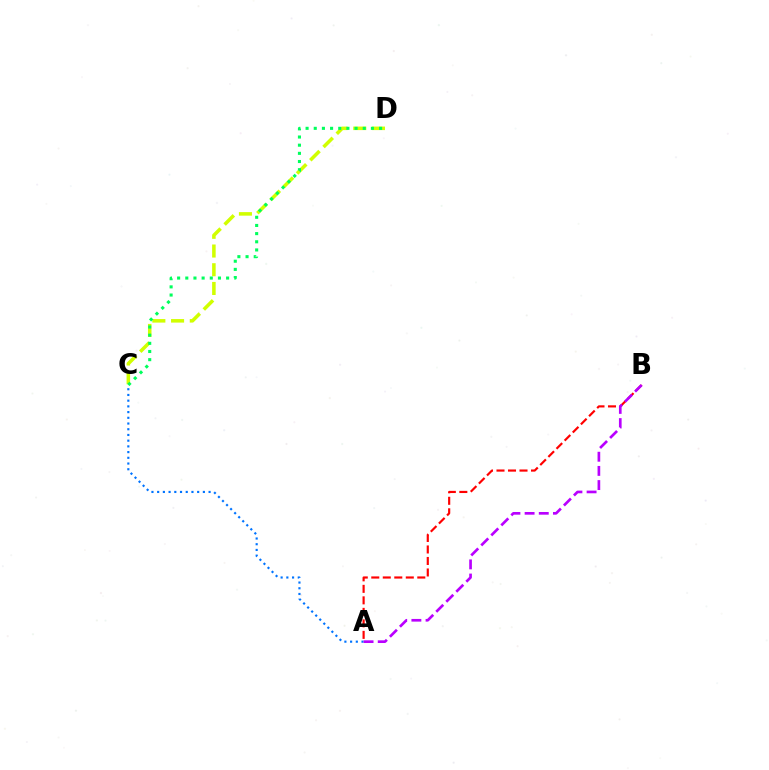{('C', 'D'): [{'color': '#d1ff00', 'line_style': 'dashed', 'thickness': 2.54}, {'color': '#00ff5c', 'line_style': 'dotted', 'thickness': 2.22}], ('A', 'C'): [{'color': '#0074ff', 'line_style': 'dotted', 'thickness': 1.55}], ('A', 'B'): [{'color': '#ff0000', 'line_style': 'dashed', 'thickness': 1.56}, {'color': '#b900ff', 'line_style': 'dashed', 'thickness': 1.93}]}